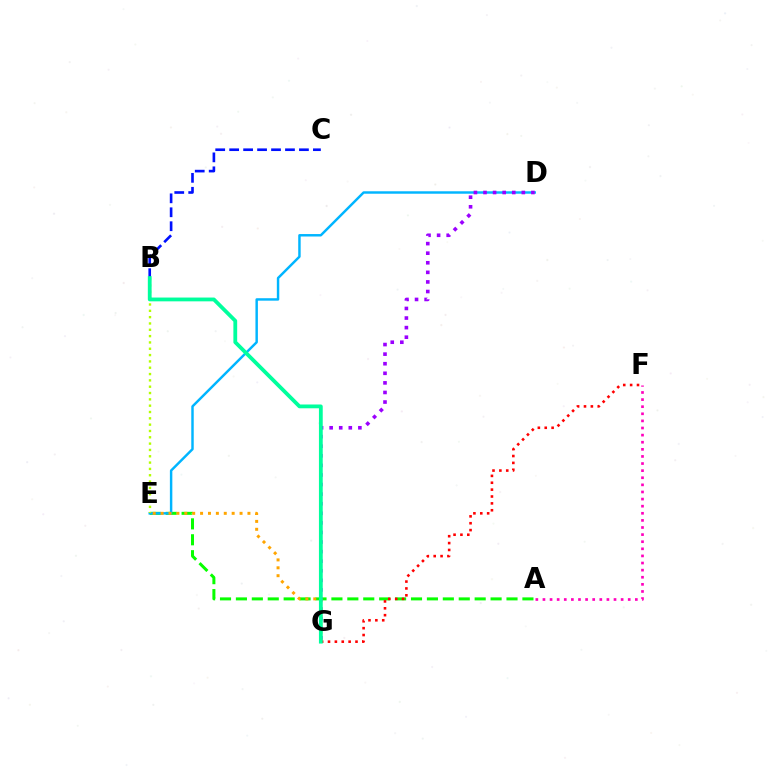{('A', 'E'): [{'color': '#08ff00', 'line_style': 'dashed', 'thickness': 2.16}], ('B', 'C'): [{'color': '#0010ff', 'line_style': 'dashed', 'thickness': 1.9}], ('D', 'E'): [{'color': '#00b5ff', 'line_style': 'solid', 'thickness': 1.77}], ('B', 'E'): [{'color': '#b3ff00', 'line_style': 'dotted', 'thickness': 1.72}], ('D', 'G'): [{'color': '#9b00ff', 'line_style': 'dotted', 'thickness': 2.6}], ('A', 'F'): [{'color': '#ff00bd', 'line_style': 'dotted', 'thickness': 1.93}], ('E', 'G'): [{'color': '#ffa500', 'line_style': 'dotted', 'thickness': 2.14}], ('F', 'G'): [{'color': '#ff0000', 'line_style': 'dotted', 'thickness': 1.87}], ('B', 'G'): [{'color': '#00ff9d', 'line_style': 'solid', 'thickness': 2.73}]}